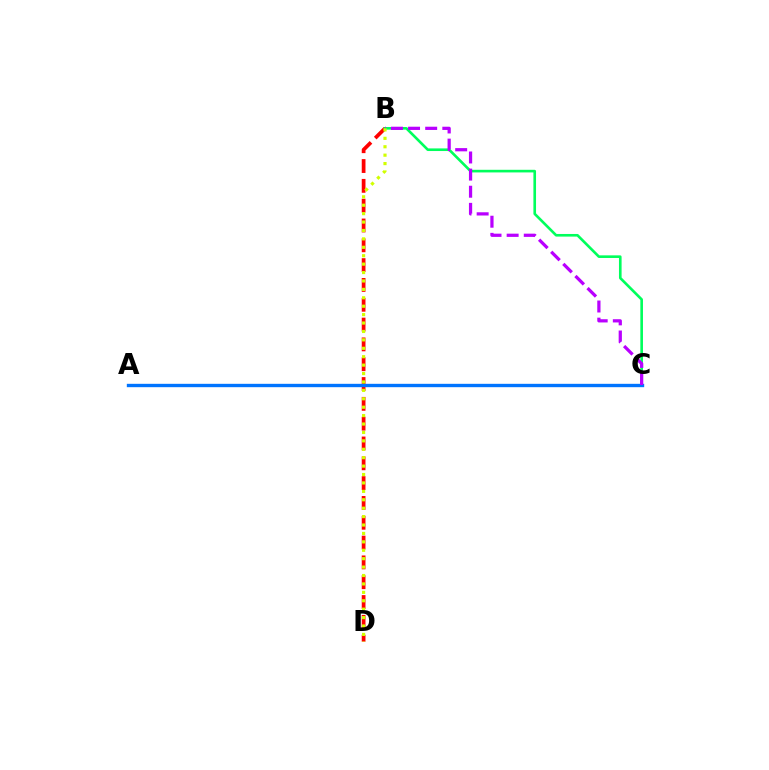{('B', 'D'): [{'color': '#ff0000', 'line_style': 'dashed', 'thickness': 2.69}, {'color': '#d1ff00', 'line_style': 'dotted', 'thickness': 2.29}], ('B', 'C'): [{'color': '#00ff5c', 'line_style': 'solid', 'thickness': 1.89}, {'color': '#b900ff', 'line_style': 'dashed', 'thickness': 2.33}], ('A', 'C'): [{'color': '#0074ff', 'line_style': 'solid', 'thickness': 2.42}]}